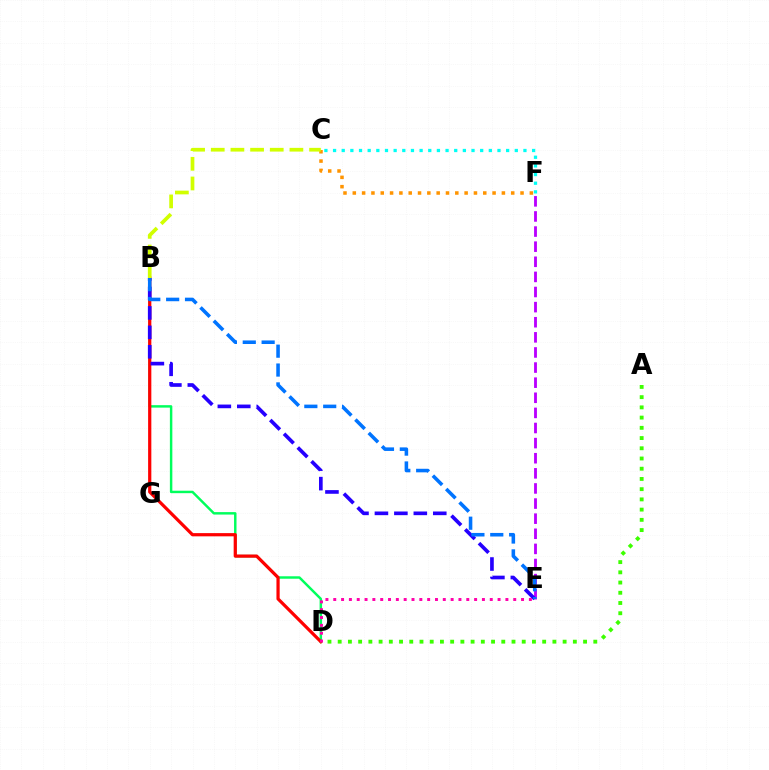{('B', 'D'): [{'color': '#00ff5c', 'line_style': 'solid', 'thickness': 1.77}, {'color': '#ff0000', 'line_style': 'solid', 'thickness': 2.32}], ('C', 'F'): [{'color': '#00fff6', 'line_style': 'dotted', 'thickness': 2.35}, {'color': '#ff9400', 'line_style': 'dotted', 'thickness': 2.53}], ('E', 'F'): [{'color': '#b900ff', 'line_style': 'dashed', 'thickness': 2.05}], ('B', 'E'): [{'color': '#2500ff', 'line_style': 'dashed', 'thickness': 2.64}, {'color': '#0074ff', 'line_style': 'dashed', 'thickness': 2.56}], ('A', 'D'): [{'color': '#3dff00', 'line_style': 'dotted', 'thickness': 2.78}], ('B', 'C'): [{'color': '#d1ff00', 'line_style': 'dashed', 'thickness': 2.67}], ('D', 'E'): [{'color': '#ff00ac', 'line_style': 'dotted', 'thickness': 2.13}]}